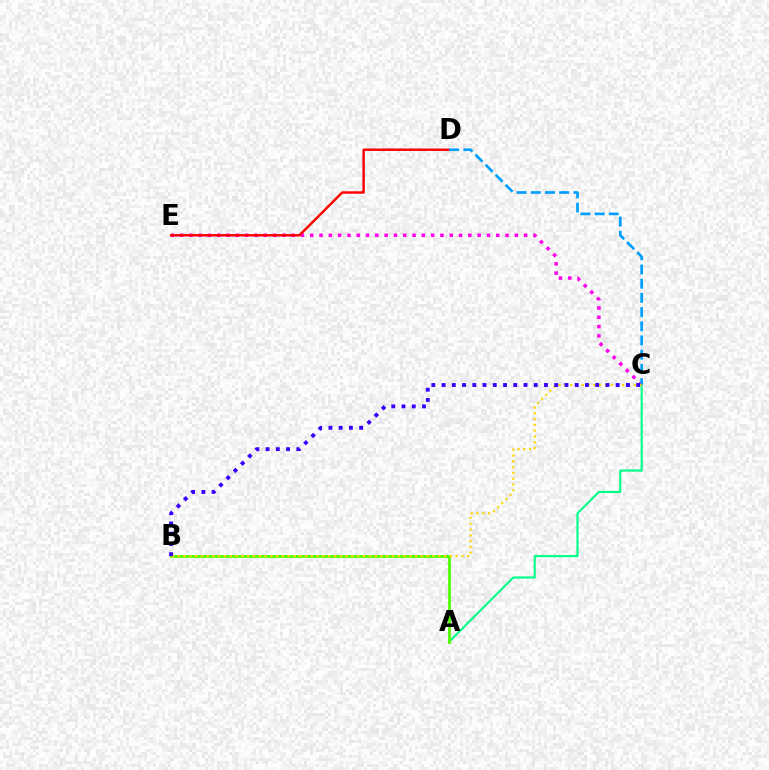{('A', 'C'): [{'color': '#00ff86', 'line_style': 'solid', 'thickness': 1.52}], ('C', 'E'): [{'color': '#ff00ed', 'line_style': 'dotted', 'thickness': 2.53}], ('D', 'E'): [{'color': '#ff0000', 'line_style': 'solid', 'thickness': 1.75}], ('A', 'B'): [{'color': '#4fff00', 'line_style': 'solid', 'thickness': 1.99}], ('C', 'D'): [{'color': '#009eff', 'line_style': 'dashed', 'thickness': 1.93}], ('B', 'C'): [{'color': '#ffd500', 'line_style': 'dotted', 'thickness': 1.57}, {'color': '#3700ff', 'line_style': 'dotted', 'thickness': 2.78}]}